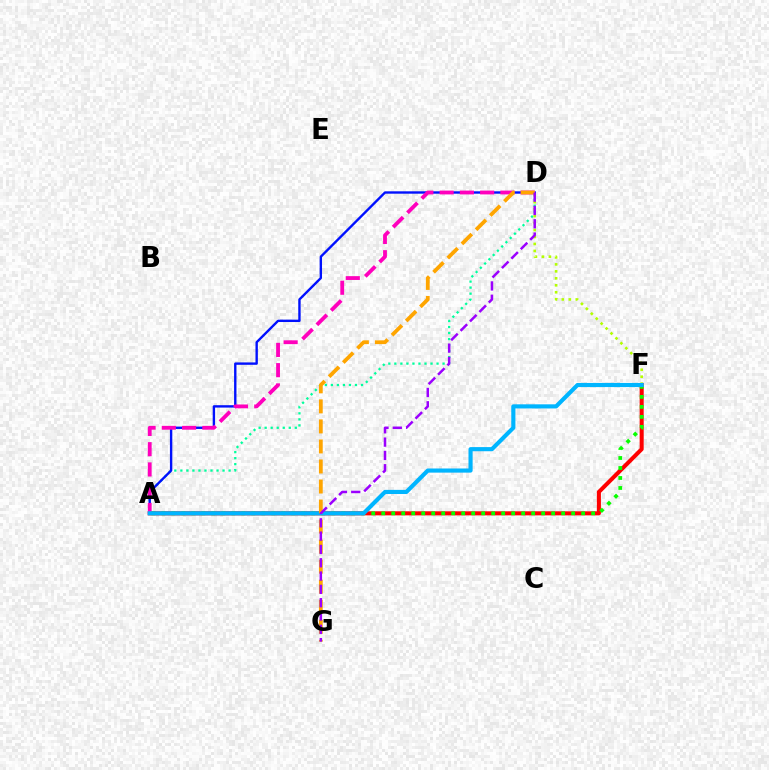{('A', 'D'): [{'color': '#00ff9d', 'line_style': 'dotted', 'thickness': 1.64}, {'color': '#0010ff', 'line_style': 'solid', 'thickness': 1.71}, {'color': '#ff00bd', 'line_style': 'dashed', 'thickness': 2.75}], ('A', 'F'): [{'color': '#ff0000', 'line_style': 'solid', 'thickness': 2.91}, {'color': '#08ff00', 'line_style': 'dotted', 'thickness': 2.72}, {'color': '#00b5ff', 'line_style': 'solid', 'thickness': 2.98}], ('D', 'F'): [{'color': '#b3ff00', 'line_style': 'dotted', 'thickness': 1.89}], ('D', 'G'): [{'color': '#ffa500', 'line_style': 'dashed', 'thickness': 2.72}, {'color': '#9b00ff', 'line_style': 'dashed', 'thickness': 1.81}]}